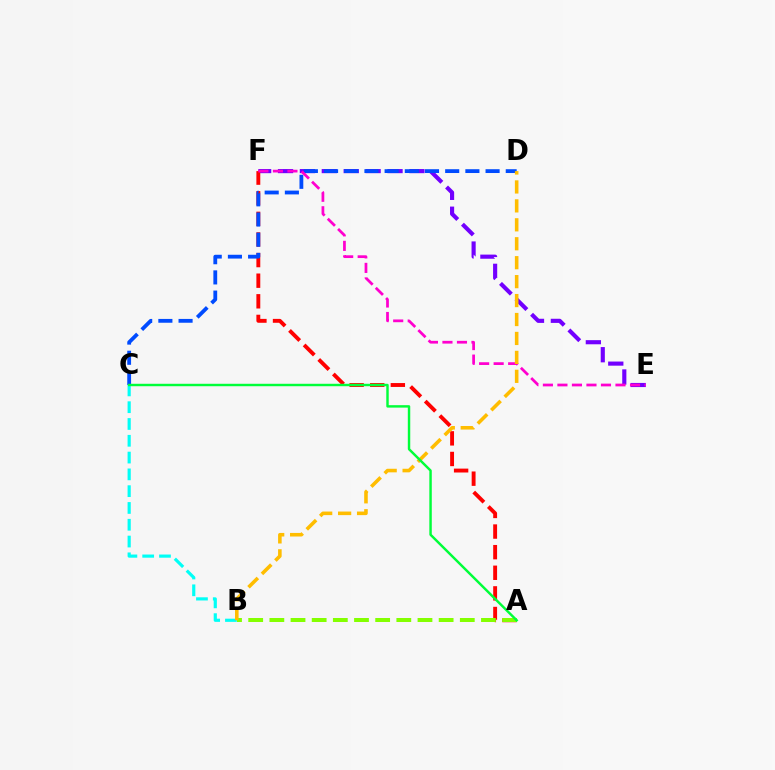{('E', 'F'): [{'color': '#7200ff', 'line_style': 'dashed', 'thickness': 2.98}, {'color': '#ff00cf', 'line_style': 'dashed', 'thickness': 1.97}], ('A', 'F'): [{'color': '#ff0000', 'line_style': 'dashed', 'thickness': 2.8}], ('B', 'C'): [{'color': '#00fff6', 'line_style': 'dashed', 'thickness': 2.28}], ('C', 'D'): [{'color': '#004bff', 'line_style': 'dashed', 'thickness': 2.74}], ('A', 'B'): [{'color': '#84ff00', 'line_style': 'dashed', 'thickness': 2.87}], ('B', 'D'): [{'color': '#ffbd00', 'line_style': 'dashed', 'thickness': 2.57}], ('A', 'C'): [{'color': '#00ff39', 'line_style': 'solid', 'thickness': 1.76}]}